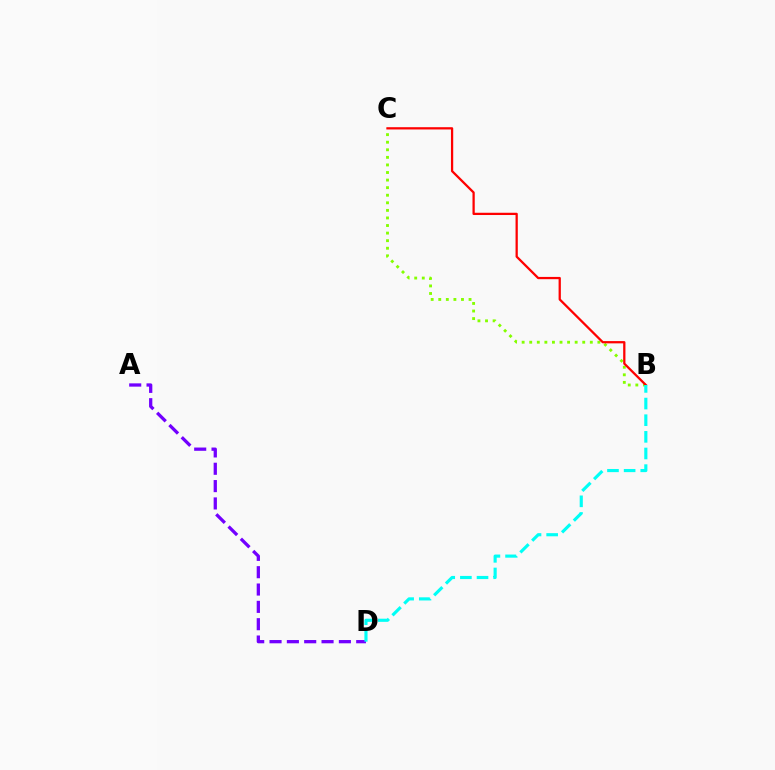{('A', 'D'): [{'color': '#7200ff', 'line_style': 'dashed', 'thickness': 2.36}], ('B', 'C'): [{'color': '#84ff00', 'line_style': 'dotted', 'thickness': 2.06}, {'color': '#ff0000', 'line_style': 'solid', 'thickness': 1.63}], ('B', 'D'): [{'color': '#00fff6', 'line_style': 'dashed', 'thickness': 2.26}]}